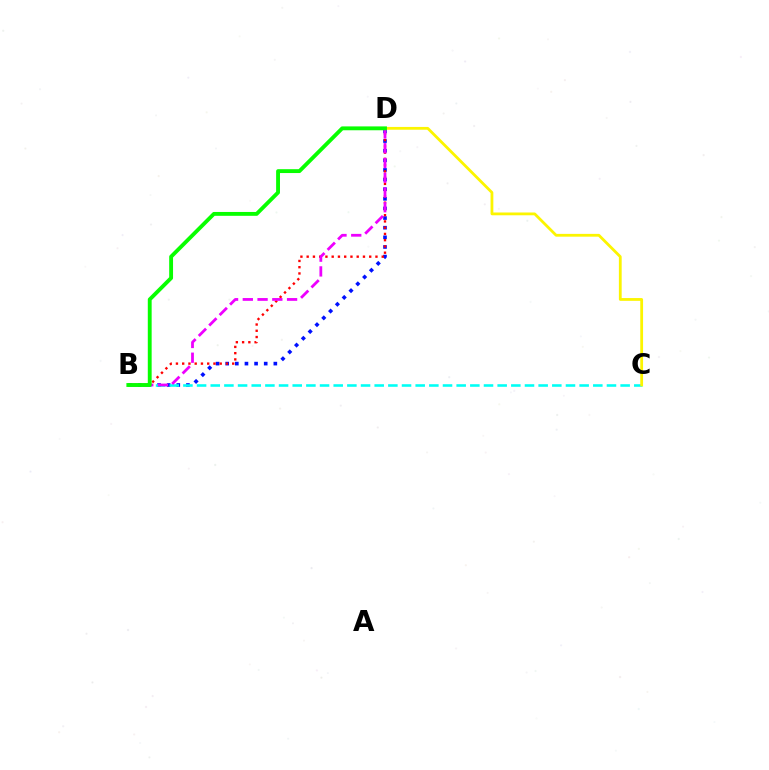{('B', 'D'): [{'color': '#0010ff', 'line_style': 'dotted', 'thickness': 2.62}, {'color': '#ff0000', 'line_style': 'dotted', 'thickness': 1.7}, {'color': '#ee00ff', 'line_style': 'dashed', 'thickness': 2.0}, {'color': '#08ff00', 'line_style': 'solid', 'thickness': 2.78}], ('B', 'C'): [{'color': '#00fff6', 'line_style': 'dashed', 'thickness': 1.86}], ('C', 'D'): [{'color': '#fcf500', 'line_style': 'solid', 'thickness': 2.01}]}